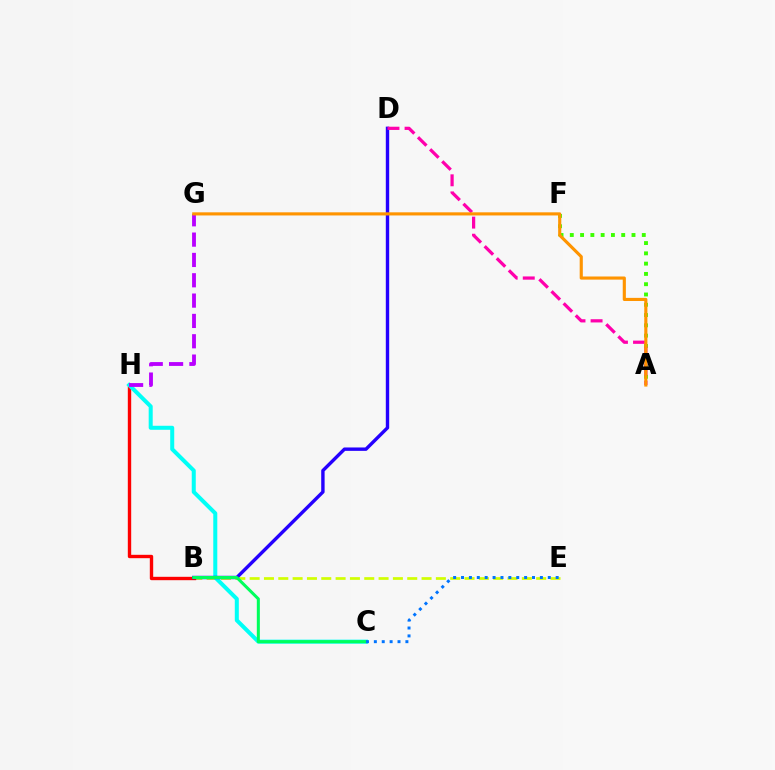{('A', 'F'): [{'color': '#3dff00', 'line_style': 'dotted', 'thickness': 2.79}], ('B', 'E'): [{'color': '#d1ff00', 'line_style': 'dashed', 'thickness': 1.95}], ('B', 'H'): [{'color': '#ff0000', 'line_style': 'solid', 'thickness': 2.43}], ('C', 'H'): [{'color': '#00fff6', 'line_style': 'solid', 'thickness': 2.89}], ('G', 'H'): [{'color': '#b900ff', 'line_style': 'dashed', 'thickness': 2.76}], ('B', 'D'): [{'color': '#2500ff', 'line_style': 'solid', 'thickness': 2.44}], ('B', 'C'): [{'color': '#00ff5c', 'line_style': 'solid', 'thickness': 2.19}], ('A', 'D'): [{'color': '#ff00ac', 'line_style': 'dashed', 'thickness': 2.32}], ('C', 'E'): [{'color': '#0074ff', 'line_style': 'dotted', 'thickness': 2.14}], ('A', 'G'): [{'color': '#ff9400', 'line_style': 'solid', 'thickness': 2.25}]}